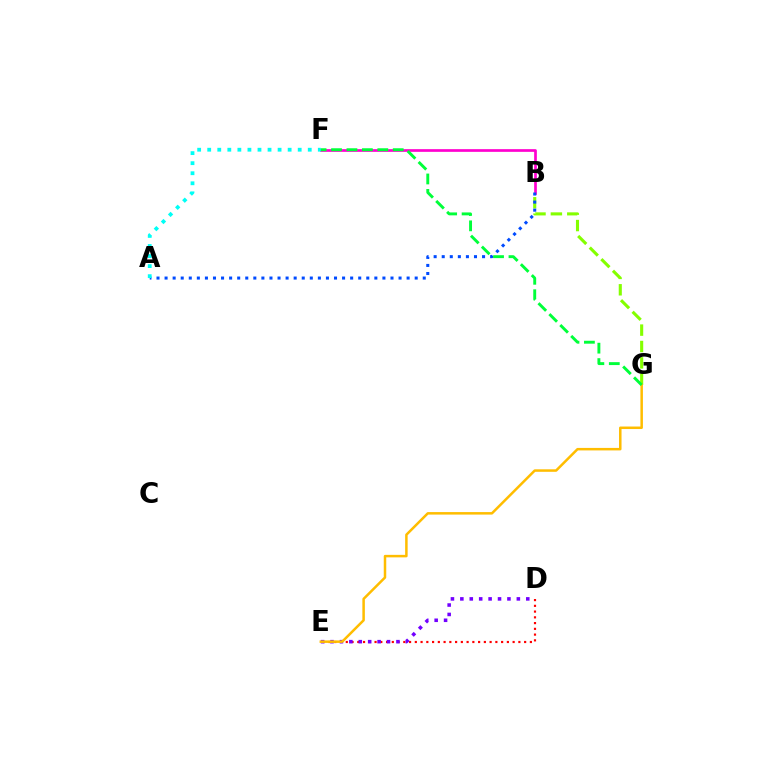{('B', 'F'): [{'color': '#ff00cf', 'line_style': 'solid', 'thickness': 1.94}], ('B', 'G'): [{'color': '#84ff00', 'line_style': 'dashed', 'thickness': 2.23}], ('D', 'E'): [{'color': '#ff0000', 'line_style': 'dotted', 'thickness': 1.56}, {'color': '#7200ff', 'line_style': 'dotted', 'thickness': 2.56}], ('A', 'B'): [{'color': '#004bff', 'line_style': 'dotted', 'thickness': 2.19}], ('A', 'F'): [{'color': '#00fff6', 'line_style': 'dotted', 'thickness': 2.73}], ('E', 'G'): [{'color': '#ffbd00', 'line_style': 'solid', 'thickness': 1.8}], ('F', 'G'): [{'color': '#00ff39', 'line_style': 'dashed', 'thickness': 2.1}]}